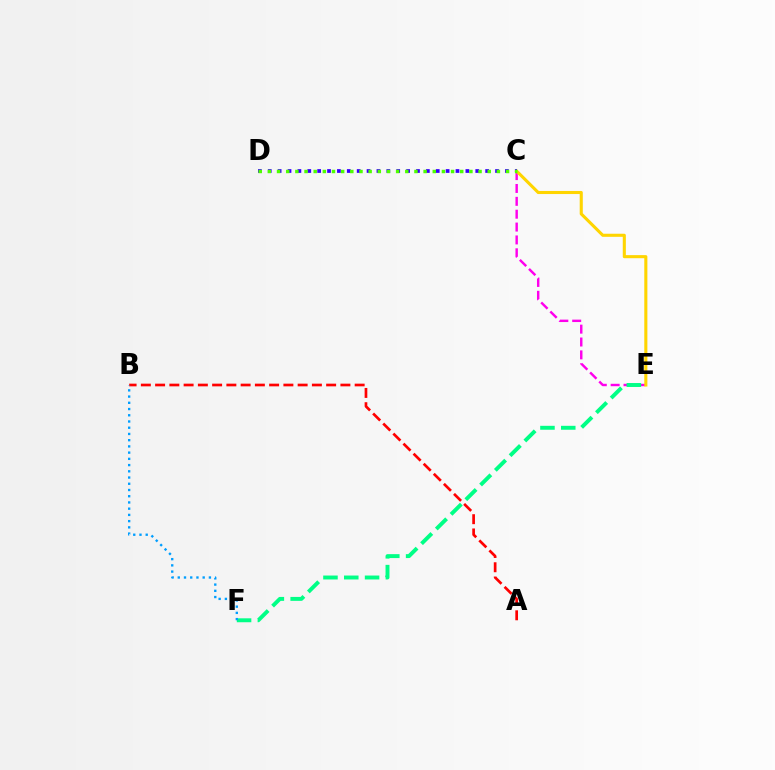{('C', 'E'): [{'color': '#ff00ed', 'line_style': 'dashed', 'thickness': 1.75}, {'color': '#ffd500', 'line_style': 'solid', 'thickness': 2.22}], ('C', 'D'): [{'color': '#3700ff', 'line_style': 'dotted', 'thickness': 2.68}, {'color': '#4fff00', 'line_style': 'dotted', 'thickness': 2.49}], ('A', 'B'): [{'color': '#ff0000', 'line_style': 'dashed', 'thickness': 1.94}], ('E', 'F'): [{'color': '#00ff86', 'line_style': 'dashed', 'thickness': 2.83}], ('B', 'F'): [{'color': '#009eff', 'line_style': 'dotted', 'thickness': 1.69}]}